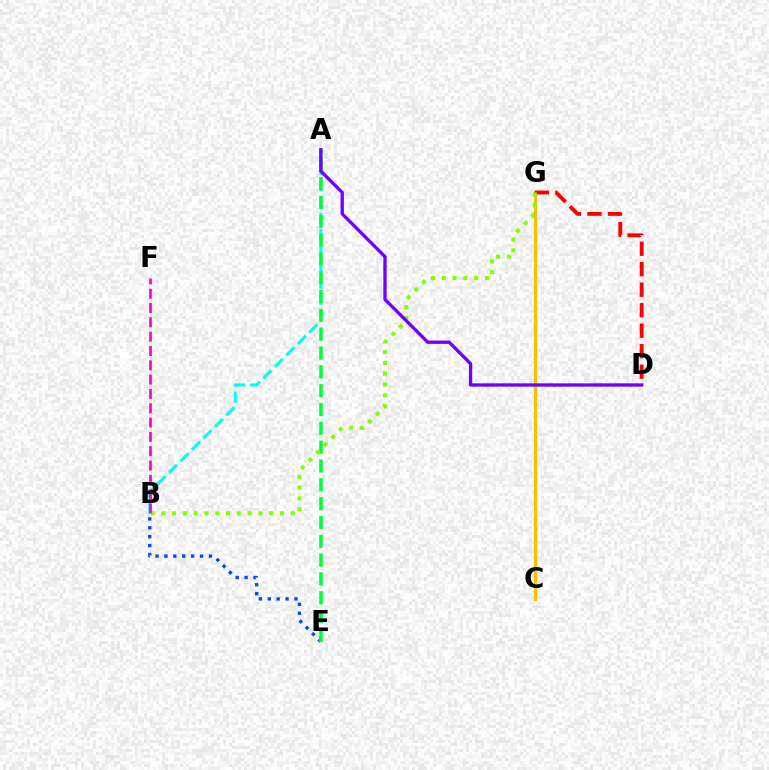{('B', 'E'): [{'color': '#004bff', 'line_style': 'dotted', 'thickness': 2.42}], ('C', 'G'): [{'color': '#ffbd00', 'line_style': 'solid', 'thickness': 2.28}], ('A', 'B'): [{'color': '#00fff6', 'line_style': 'dashed', 'thickness': 2.2}], ('D', 'G'): [{'color': '#ff0000', 'line_style': 'dashed', 'thickness': 2.78}], ('A', 'E'): [{'color': '#00ff39', 'line_style': 'dashed', 'thickness': 2.56}], ('B', 'G'): [{'color': '#84ff00', 'line_style': 'dotted', 'thickness': 2.93}], ('B', 'F'): [{'color': '#ff00cf', 'line_style': 'dashed', 'thickness': 1.95}], ('A', 'D'): [{'color': '#7200ff', 'line_style': 'solid', 'thickness': 2.39}]}